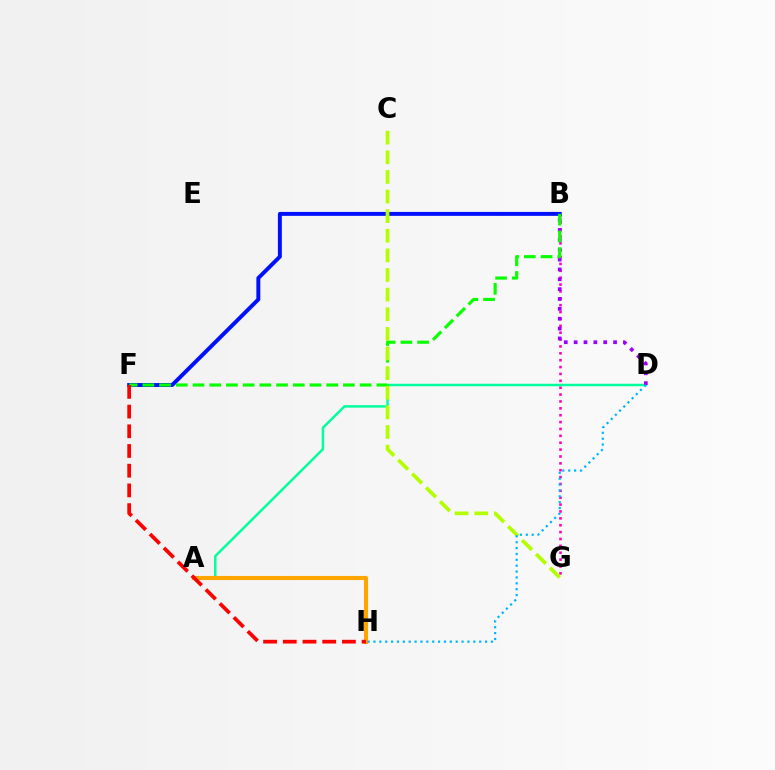{('B', 'G'): [{'color': '#ff00bd', 'line_style': 'dotted', 'thickness': 1.87}], ('A', 'D'): [{'color': '#00ff9d', 'line_style': 'solid', 'thickness': 1.79}], ('A', 'H'): [{'color': '#ffa500', 'line_style': 'solid', 'thickness': 2.96}], ('B', 'D'): [{'color': '#9b00ff', 'line_style': 'dotted', 'thickness': 2.68}], ('B', 'F'): [{'color': '#0010ff', 'line_style': 'solid', 'thickness': 2.84}, {'color': '#08ff00', 'line_style': 'dashed', 'thickness': 2.27}], ('F', 'H'): [{'color': '#ff0000', 'line_style': 'dashed', 'thickness': 2.68}], ('C', 'G'): [{'color': '#b3ff00', 'line_style': 'dashed', 'thickness': 2.67}], ('D', 'H'): [{'color': '#00b5ff', 'line_style': 'dotted', 'thickness': 1.6}]}